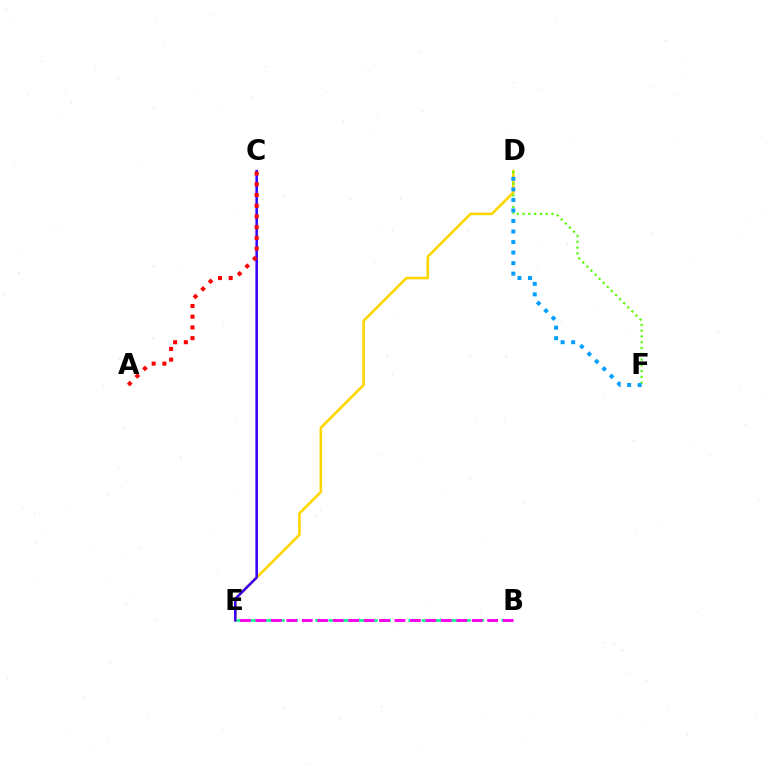{('B', 'E'): [{'color': '#00ff86', 'line_style': 'dashed', 'thickness': 1.81}, {'color': '#ff00ed', 'line_style': 'dashed', 'thickness': 2.1}], ('D', 'E'): [{'color': '#ffd500', 'line_style': 'solid', 'thickness': 1.87}], ('C', 'E'): [{'color': '#3700ff', 'line_style': 'solid', 'thickness': 1.83}], ('D', 'F'): [{'color': '#4fff00', 'line_style': 'dotted', 'thickness': 1.57}, {'color': '#009eff', 'line_style': 'dotted', 'thickness': 2.86}], ('A', 'C'): [{'color': '#ff0000', 'line_style': 'dotted', 'thickness': 2.91}]}